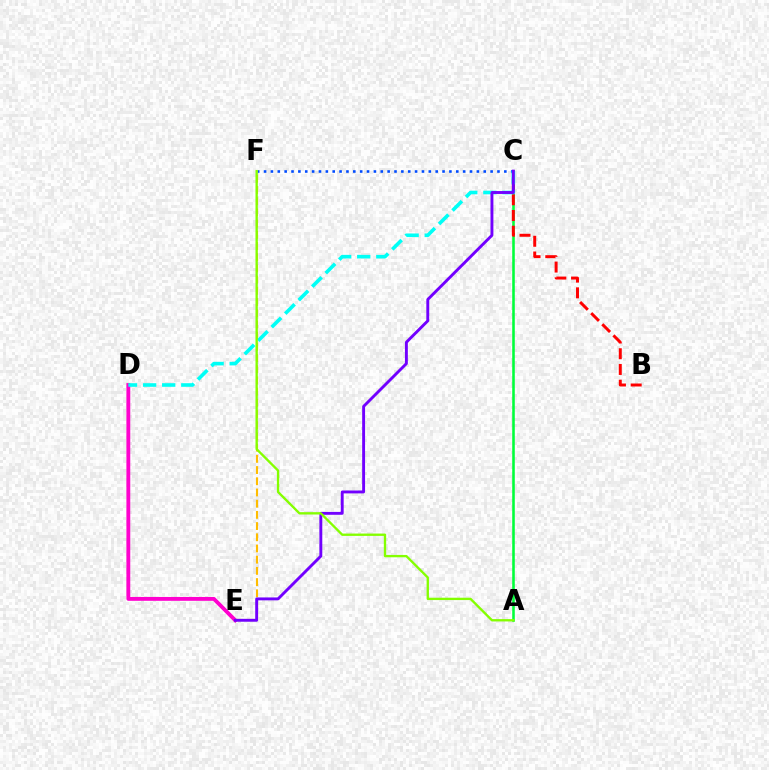{('A', 'C'): [{'color': '#00ff39', 'line_style': 'solid', 'thickness': 1.85}], ('B', 'C'): [{'color': '#ff0000', 'line_style': 'dashed', 'thickness': 2.14}], ('C', 'F'): [{'color': '#004bff', 'line_style': 'dotted', 'thickness': 1.87}], ('D', 'E'): [{'color': '#ff00cf', 'line_style': 'solid', 'thickness': 2.77}], ('E', 'F'): [{'color': '#ffbd00', 'line_style': 'dashed', 'thickness': 1.52}], ('C', 'D'): [{'color': '#00fff6', 'line_style': 'dashed', 'thickness': 2.59}], ('C', 'E'): [{'color': '#7200ff', 'line_style': 'solid', 'thickness': 2.08}], ('A', 'F'): [{'color': '#84ff00', 'line_style': 'solid', 'thickness': 1.69}]}